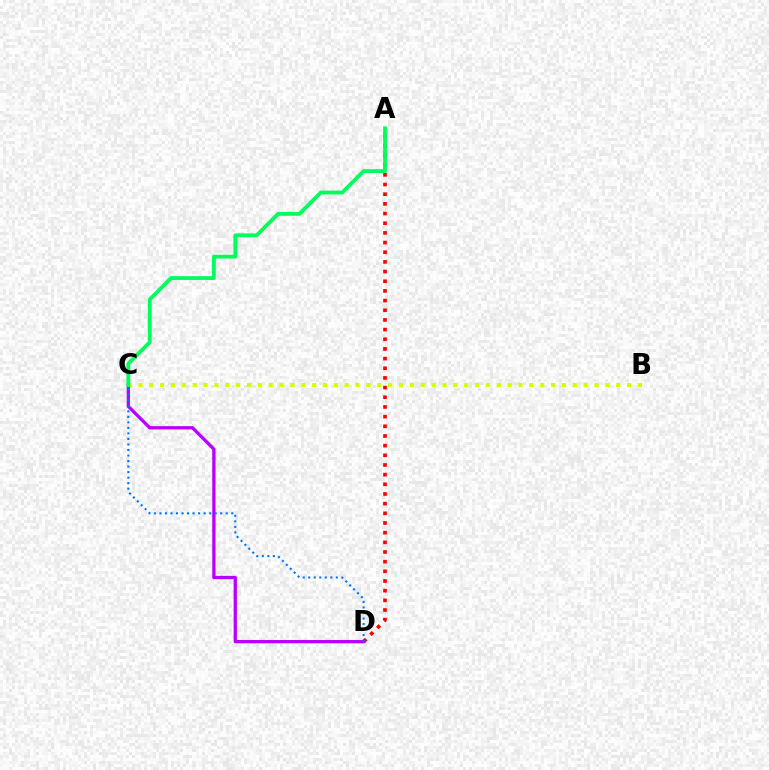{('A', 'D'): [{'color': '#ff0000', 'line_style': 'dotted', 'thickness': 2.63}], ('C', 'D'): [{'color': '#b900ff', 'line_style': 'solid', 'thickness': 2.36}, {'color': '#0074ff', 'line_style': 'dotted', 'thickness': 1.5}], ('B', 'C'): [{'color': '#d1ff00', 'line_style': 'dotted', 'thickness': 2.95}], ('A', 'C'): [{'color': '#00ff5c', 'line_style': 'solid', 'thickness': 2.74}]}